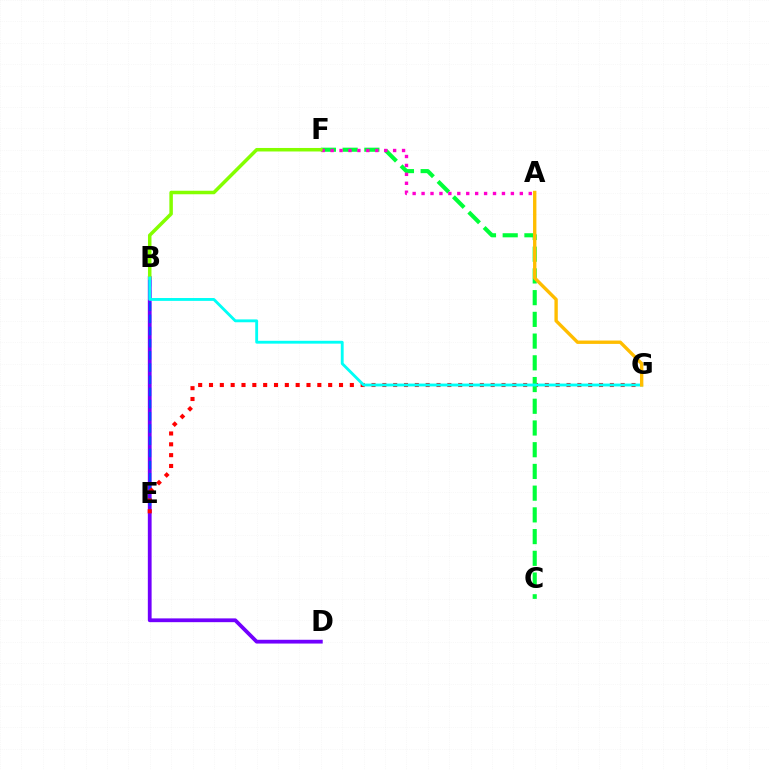{('B', 'D'): [{'color': '#7200ff', 'line_style': 'solid', 'thickness': 2.72}], ('B', 'E'): [{'color': '#004bff', 'line_style': 'dashed', 'thickness': 1.66}], ('E', 'G'): [{'color': '#ff0000', 'line_style': 'dotted', 'thickness': 2.94}], ('C', 'F'): [{'color': '#00ff39', 'line_style': 'dashed', 'thickness': 2.95}], ('A', 'F'): [{'color': '#ff00cf', 'line_style': 'dotted', 'thickness': 2.43}], ('B', 'F'): [{'color': '#84ff00', 'line_style': 'solid', 'thickness': 2.52}], ('B', 'G'): [{'color': '#00fff6', 'line_style': 'solid', 'thickness': 2.05}], ('A', 'G'): [{'color': '#ffbd00', 'line_style': 'solid', 'thickness': 2.42}]}